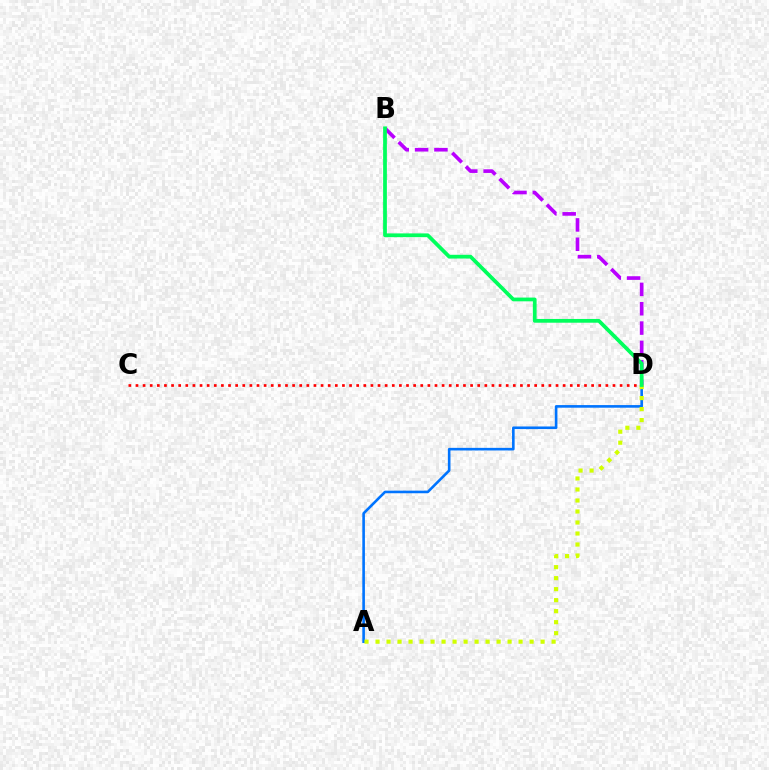{('A', 'D'): [{'color': '#0074ff', 'line_style': 'solid', 'thickness': 1.88}, {'color': '#d1ff00', 'line_style': 'dotted', 'thickness': 2.99}], ('B', 'D'): [{'color': '#b900ff', 'line_style': 'dashed', 'thickness': 2.63}, {'color': '#00ff5c', 'line_style': 'solid', 'thickness': 2.7}], ('C', 'D'): [{'color': '#ff0000', 'line_style': 'dotted', 'thickness': 1.93}]}